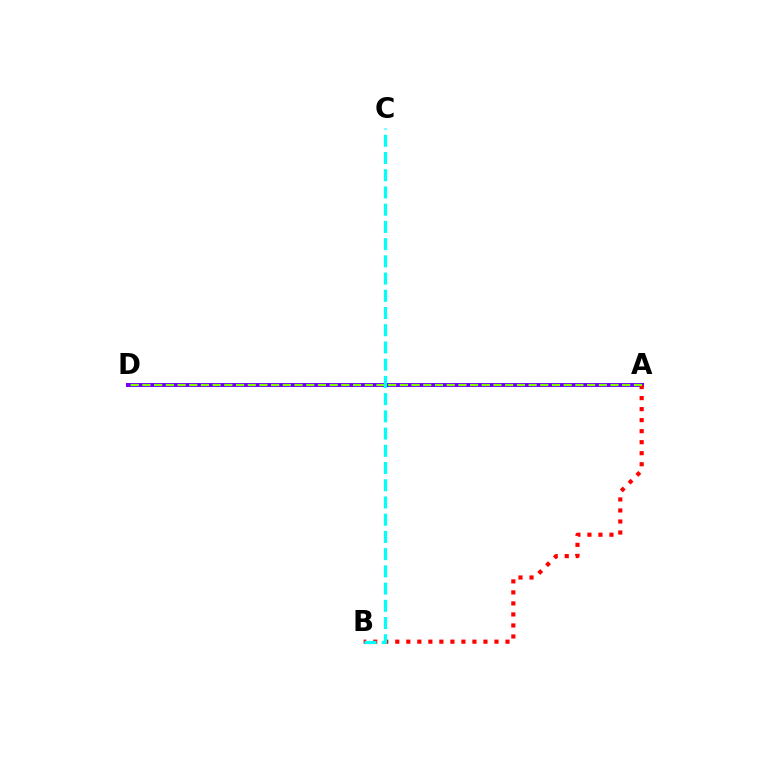{('A', 'D'): [{'color': '#7200ff', 'line_style': 'solid', 'thickness': 2.88}, {'color': '#84ff00', 'line_style': 'dashed', 'thickness': 1.59}], ('A', 'B'): [{'color': '#ff0000', 'line_style': 'dotted', 'thickness': 2.99}], ('B', 'C'): [{'color': '#00fff6', 'line_style': 'dashed', 'thickness': 2.34}]}